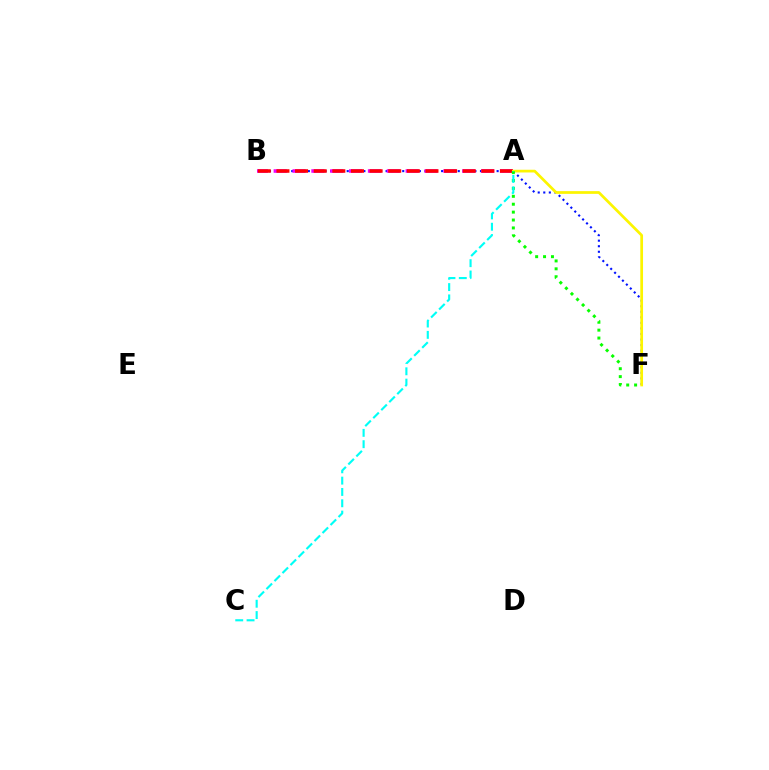{('B', 'F'): [{'color': '#0010ff', 'line_style': 'dotted', 'thickness': 1.51}], ('A', 'B'): [{'color': '#ee00ff', 'line_style': 'dashed', 'thickness': 2.56}, {'color': '#ff0000', 'line_style': 'dashed', 'thickness': 2.53}], ('A', 'F'): [{'color': '#fcf500', 'line_style': 'solid', 'thickness': 1.96}, {'color': '#08ff00', 'line_style': 'dotted', 'thickness': 2.15}], ('A', 'C'): [{'color': '#00fff6', 'line_style': 'dashed', 'thickness': 1.54}]}